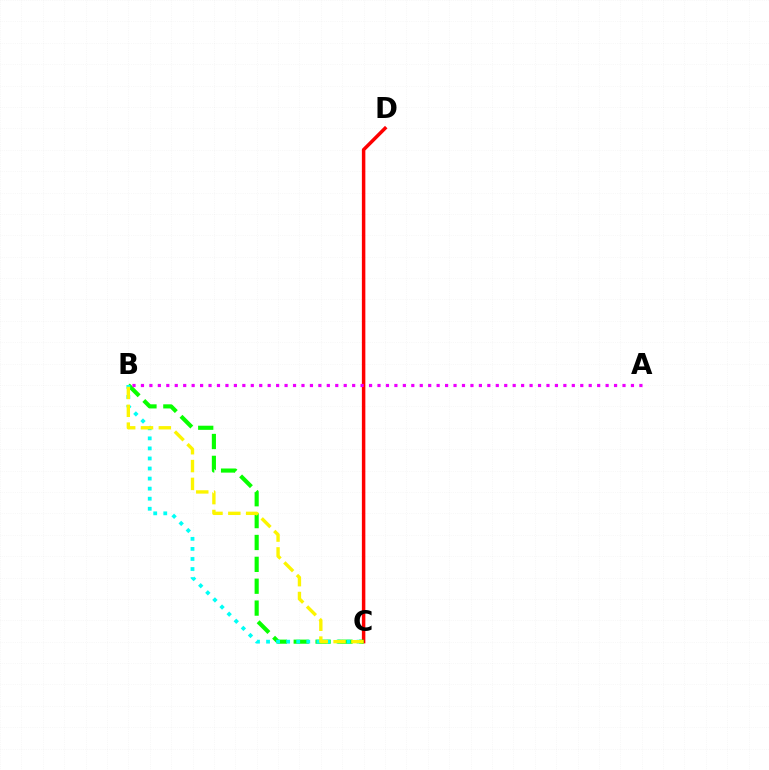{('C', 'D'): [{'color': '#0010ff', 'line_style': 'solid', 'thickness': 1.65}, {'color': '#ff0000', 'line_style': 'solid', 'thickness': 2.5}], ('B', 'C'): [{'color': '#08ff00', 'line_style': 'dashed', 'thickness': 2.97}, {'color': '#00fff6', 'line_style': 'dotted', 'thickness': 2.73}, {'color': '#fcf500', 'line_style': 'dashed', 'thickness': 2.42}], ('A', 'B'): [{'color': '#ee00ff', 'line_style': 'dotted', 'thickness': 2.3}]}